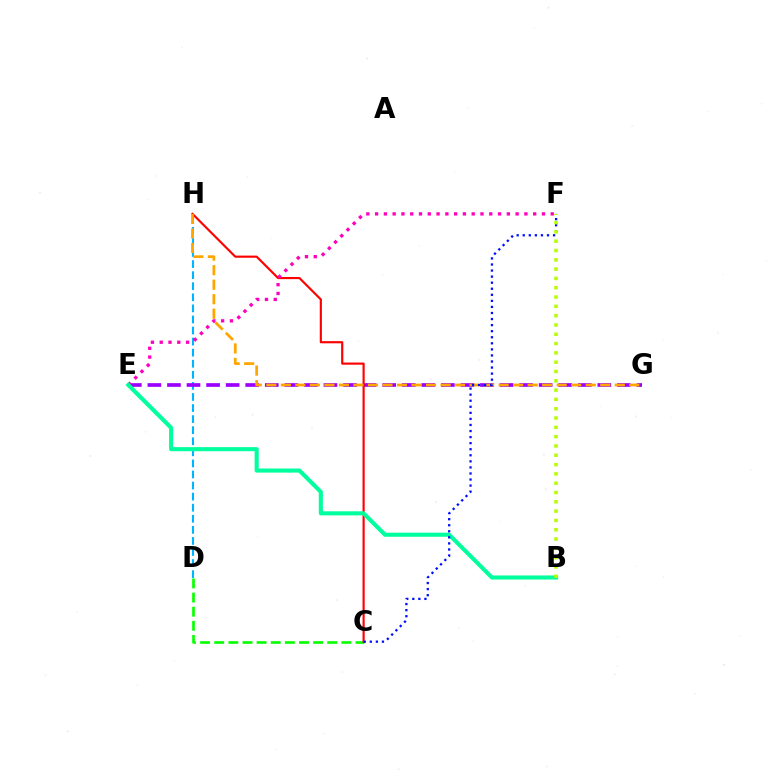{('C', 'D'): [{'color': '#08ff00', 'line_style': 'dashed', 'thickness': 1.92}], ('D', 'H'): [{'color': '#00b5ff', 'line_style': 'dashed', 'thickness': 1.5}], ('E', 'G'): [{'color': '#9b00ff', 'line_style': 'dashed', 'thickness': 2.66}], ('C', 'H'): [{'color': '#ff0000', 'line_style': 'solid', 'thickness': 1.55}], ('E', 'F'): [{'color': '#ff00bd', 'line_style': 'dotted', 'thickness': 2.39}], ('B', 'E'): [{'color': '#00ff9d', 'line_style': 'solid', 'thickness': 2.94}], ('G', 'H'): [{'color': '#ffa500', 'line_style': 'dashed', 'thickness': 1.97}], ('C', 'F'): [{'color': '#0010ff', 'line_style': 'dotted', 'thickness': 1.65}], ('B', 'F'): [{'color': '#b3ff00', 'line_style': 'dotted', 'thickness': 2.53}]}